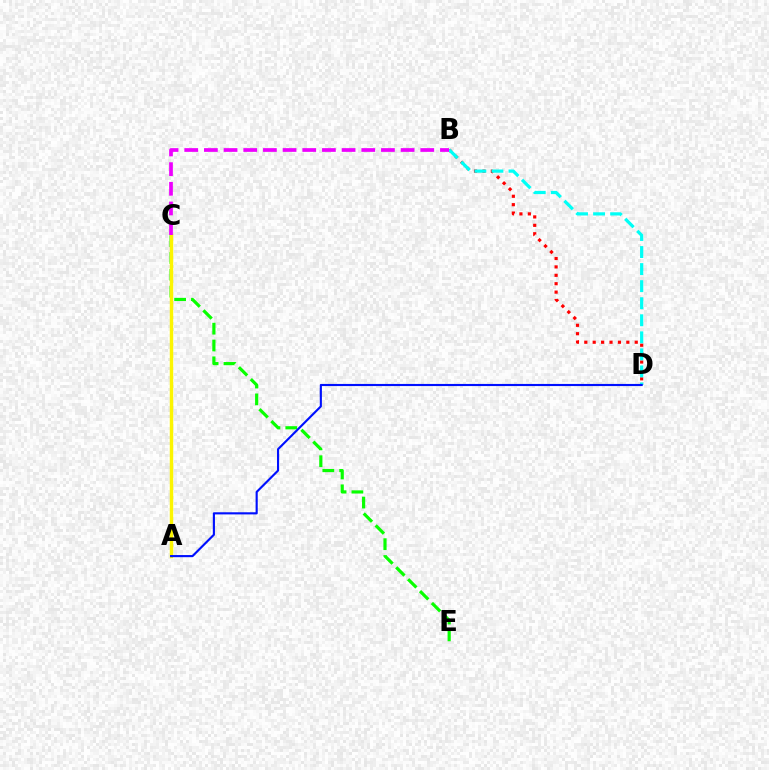{('C', 'E'): [{'color': '#08ff00', 'line_style': 'dashed', 'thickness': 2.29}], ('A', 'C'): [{'color': '#fcf500', 'line_style': 'solid', 'thickness': 2.48}], ('B', 'D'): [{'color': '#ff0000', 'line_style': 'dotted', 'thickness': 2.28}, {'color': '#00fff6', 'line_style': 'dashed', 'thickness': 2.32}], ('B', 'C'): [{'color': '#ee00ff', 'line_style': 'dashed', 'thickness': 2.67}], ('A', 'D'): [{'color': '#0010ff', 'line_style': 'solid', 'thickness': 1.54}]}